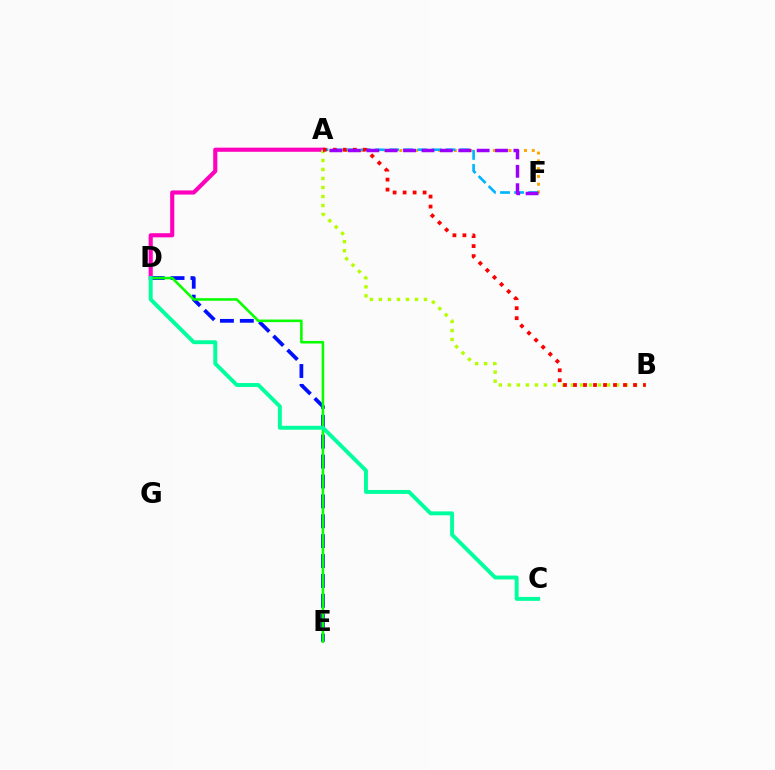{('A', 'D'): [{'color': '#ff00bd', 'line_style': 'solid', 'thickness': 2.97}], ('A', 'B'): [{'color': '#b3ff00', 'line_style': 'dotted', 'thickness': 2.45}, {'color': '#ff0000', 'line_style': 'dotted', 'thickness': 2.72}], ('D', 'E'): [{'color': '#0010ff', 'line_style': 'dashed', 'thickness': 2.7}, {'color': '#08ff00', 'line_style': 'solid', 'thickness': 1.86}], ('A', 'F'): [{'color': '#ffa500', 'line_style': 'dotted', 'thickness': 2.12}, {'color': '#00b5ff', 'line_style': 'dashed', 'thickness': 1.92}, {'color': '#9b00ff', 'line_style': 'dashed', 'thickness': 2.5}], ('C', 'D'): [{'color': '#00ff9d', 'line_style': 'solid', 'thickness': 2.81}]}